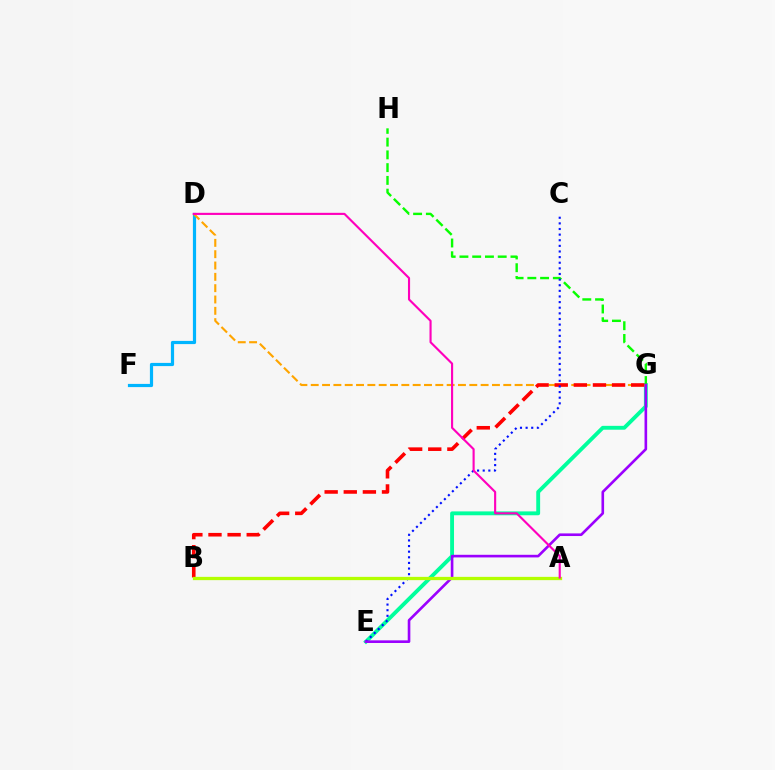{('D', 'F'): [{'color': '#00b5ff', 'line_style': 'solid', 'thickness': 2.3}], ('E', 'G'): [{'color': '#00ff9d', 'line_style': 'solid', 'thickness': 2.78}, {'color': '#9b00ff', 'line_style': 'solid', 'thickness': 1.89}], ('D', 'G'): [{'color': '#ffa500', 'line_style': 'dashed', 'thickness': 1.54}], ('B', 'G'): [{'color': '#ff0000', 'line_style': 'dashed', 'thickness': 2.6}], ('G', 'H'): [{'color': '#08ff00', 'line_style': 'dashed', 'thickness': 1.73}], ('C', 'E'): [{'color': '#0010ff', 'line_style': 'dotted', 'thickness': 1.53}], ('A', 'B'): [{'color': '#b3ff00', 'line_style': 'solid', 'thickness': 2.36}], ('A', 'D'): [{'color': '#ff00bd', 'line_style': 'solid', 'thickness': 1.53}]}